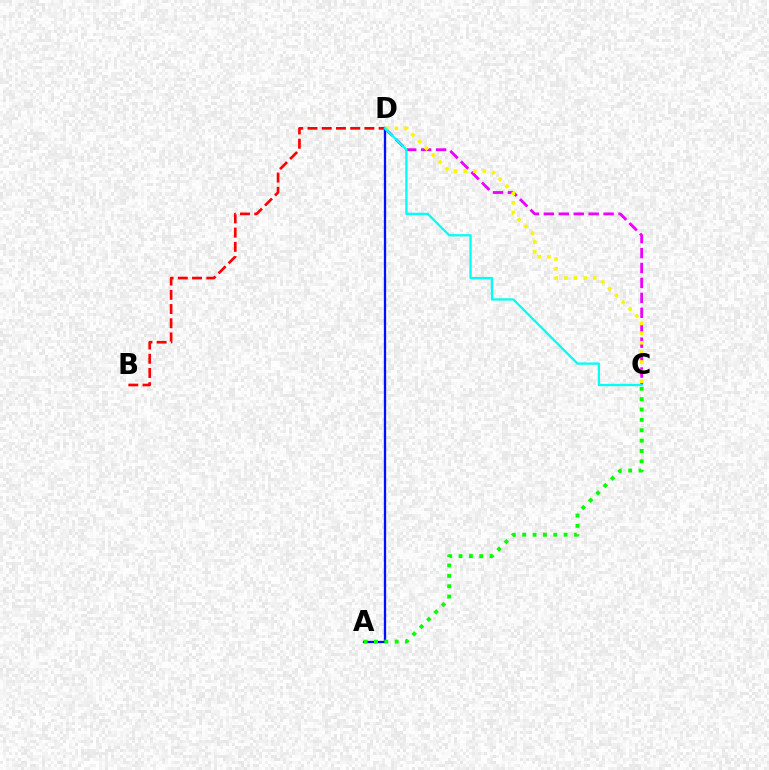{('A', 'D'): [{'color': '#0010ff', 'line_style': 'solid', 'thickness': 1.65}], ('C', 'D'): [{'color': '#ee00ff', 'line_style': 'dashed', 'thickness': 2.03}, {'color': '#fcf500', 'line_style': 'dotted', 'thickness': 2.61}, {'color': '#00fff6', 'line_style': 'solid', 'thickness': 1.65}], ('A', 'C'): [{'color': '#08ff00', 'line_style': 'dotted', 'thickness': 2.82}], ('B', 'D'): [{'color': '#ff0000', 'line_style': 'dashed', 'thickness': 1.93}]}